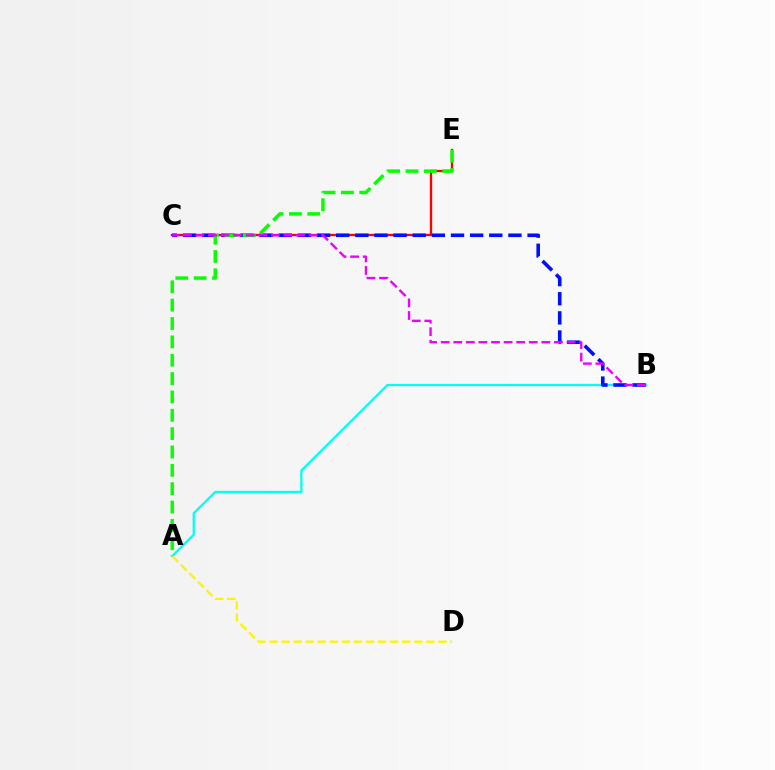{('A', 'B'): [{'color': '#00fff6', 'line_style': 'solid', 'thickness': 1.64}], ('A', 'D'): [{'color': '#fcf500', 'line_style': 'dashed', 'thickness': 1.64}], ('C', 'E'): [{'color': '#ff0000', 'line_style': 'solid', 'thickness': 1.67}], ('B', 'C'): [{'color': '#0010ff', 'line_style': 'dashed', 'thickness': 2.6}, {'color': '#ee00ff', 'line_style': 'dashed', 'thickness': 1.71}], ('A', 'E'): [{'color': '#08ff00', 'line_style': 'dashed', 'thickness': 2.49}]}